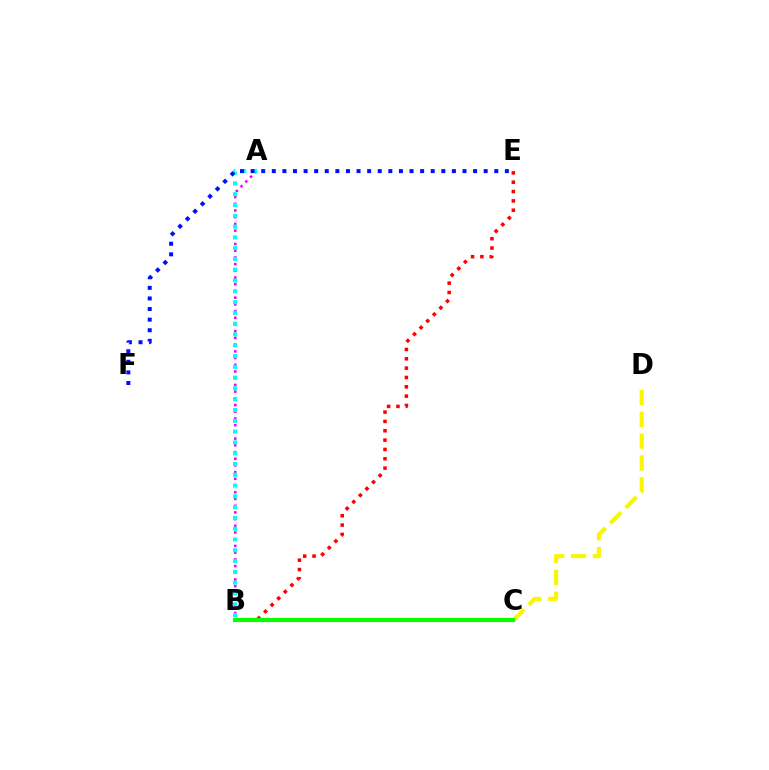{('B', 'E'): [{'color': '#ff0000', 'line_style': 'dotted', 'thickness': 2.54}], ('A', 'B'): [{'color': '#ee00ff', 'line_style': 'dotted', 'thickness': 1.82}, {'color': '#00fff6', 'line_style': 'dotted', 'thickness': 2.93}], ('C', 'D'): [{'color': '#fcf500', 'line_style': 'dashed', 'thickness': 2.97}], ('B', 'C'): [{'color': '#08ff00', 'line_style': 'solid', 'thickness': 2.98}], ('E', 'F'): [{'color': '#0010ff', 'line_style': 'dotted', 'thickness': 2.88}]}